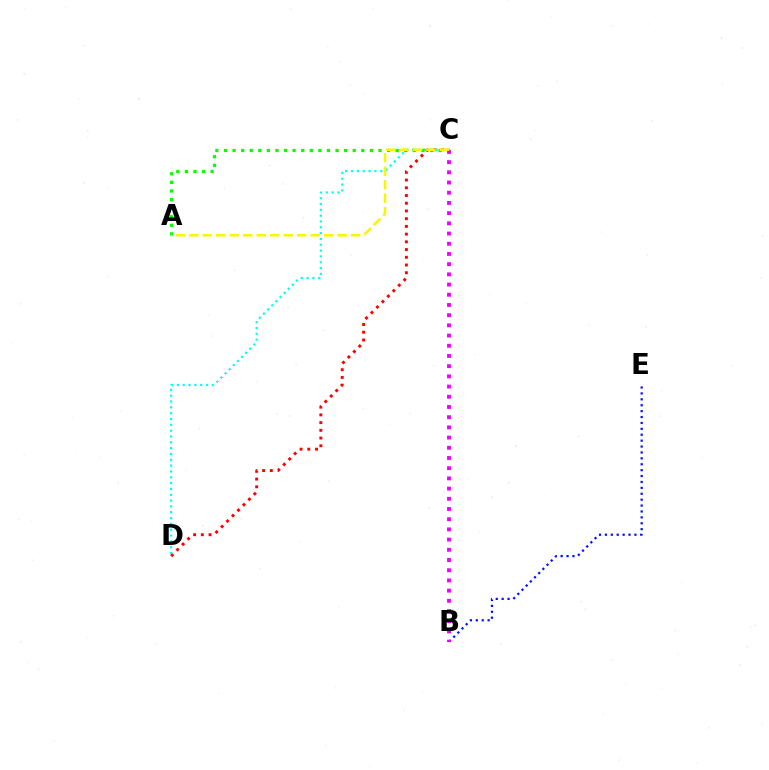{('B', 'E'): [{'color': '#0010ff', 'line_style': 'dotted', 'thickness': 1.6}], ('C', 'D'): [{'color': '#ff0000', 'line_style': 'dotted', 'thickness': 2.1}, {'color': '#00fff6', 'line_style': 'dotted', 'thickness': 1.58}], ('A', 'C'): [{'color': '#08ff00', 'line_style': 'dotted', 'thickness': 2.33}, {'color': '#fcf500', 'line_style': 'dashed', 'thickness': 1.83}], ('B', 'C'): [{'color': '#ee00ff', 'line_style': 'dotted', 'thickness': 2.77}]}